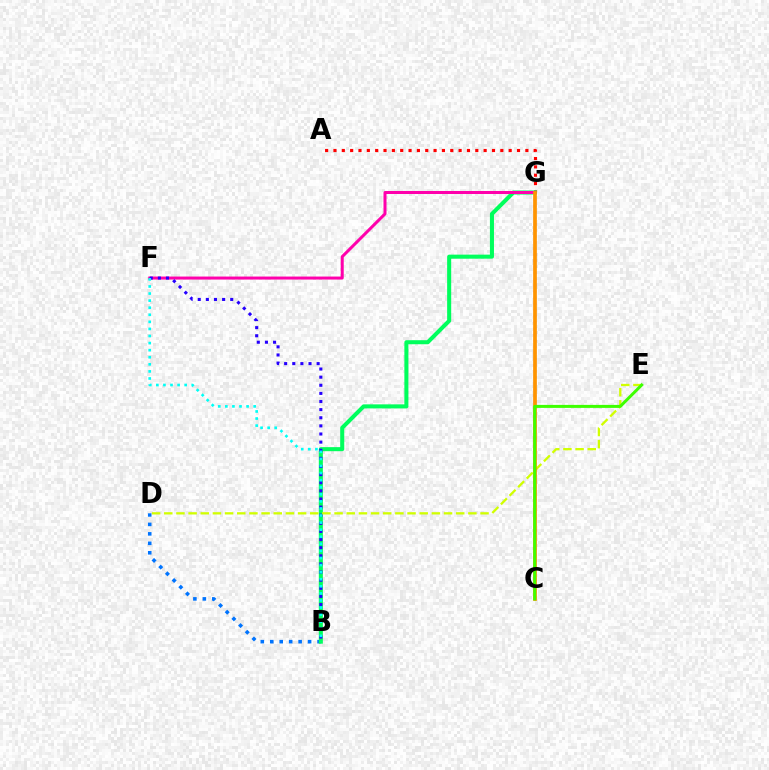{('A', 'G'): [{'color': '#ff0000', 'line_style': 'dotted', 'thickness': 2.27}], ('B', 'D'): [{'color': '#0074ff', 'line_style': 'dotted', 'thickness': 2.57}], ('B', 'G'): [{'color': '#00ff5c', 'line_style': 'solid', 'thickness': 2.92}], ('F', 'G'): [{'color': '#ff00ac', 'line_style': 'solid', 'thickness': 2.17}], ('B', 'F'): [{'color': '#2500ff', 'line_style': 'dotted', 'thickness': 2.21}, {'color': '#00fff6', 'line_style': 'dotted', 'thickness': 1.92}], ('D', 'E'): [{'color': '#d1ff00', 'line_style': 'dashed', 'thickness': 1.65}], ('C', 'G'): [{'color': '#b900ff', 'line_style': 'dotted', 'thickness': 1.66}, {'color': '#ff9400', 'line_style': 'solid', 'thickness': 2.67}], ('C', 'E'): [{'color': '#3dff00', 'line_style': 'solid', 'thickness': 2.16}]}